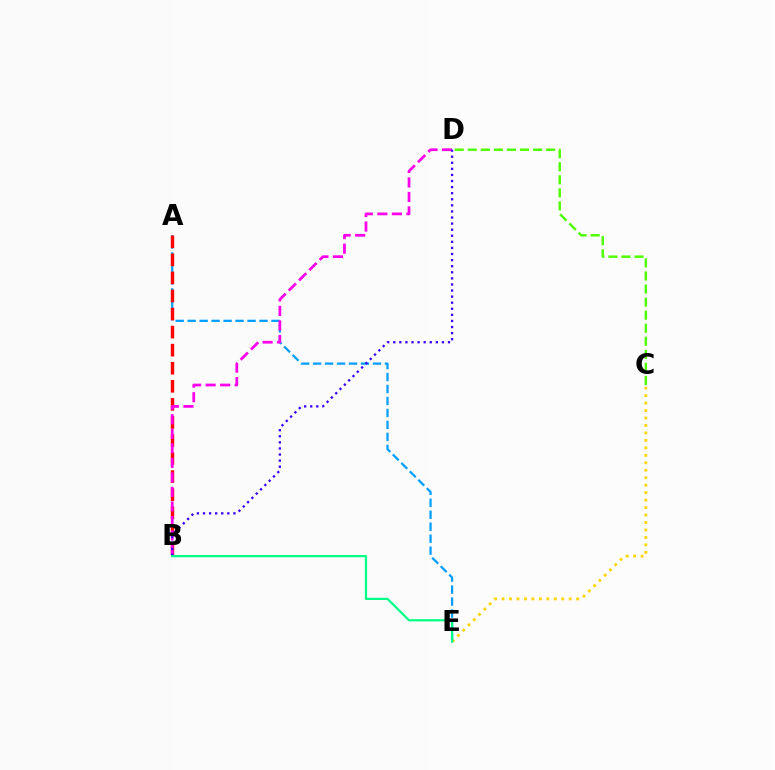{('C', 'E'): [{'color': '#ffd500', 'line_style': 'dotted', 'thickness': 2.03}], ('A', 'E'): [{'color': '#009eff', 'line_style': 'dashed', 'thickness': 1.63}], ('A', 'B'): [{'color': '#ff0000', 'line_style': 'dashed', 'thickness': 2.45}], ('B', 'D'): [{'color': '#ff00ed', 'line_style': 'dashed', 'thickness': 1.97}, {'color': '#3700ff', 'line_style': 'dotted', 'thickness': 1.65}], ('C', 'D'): [{'color': '#4fff00', 'line_style': 'dashed', 'thickness': 1.77}], ('B', 'E'): [{'color': '#00ff86', 'line_style': 'solid', 'thickness': 1.62}]}